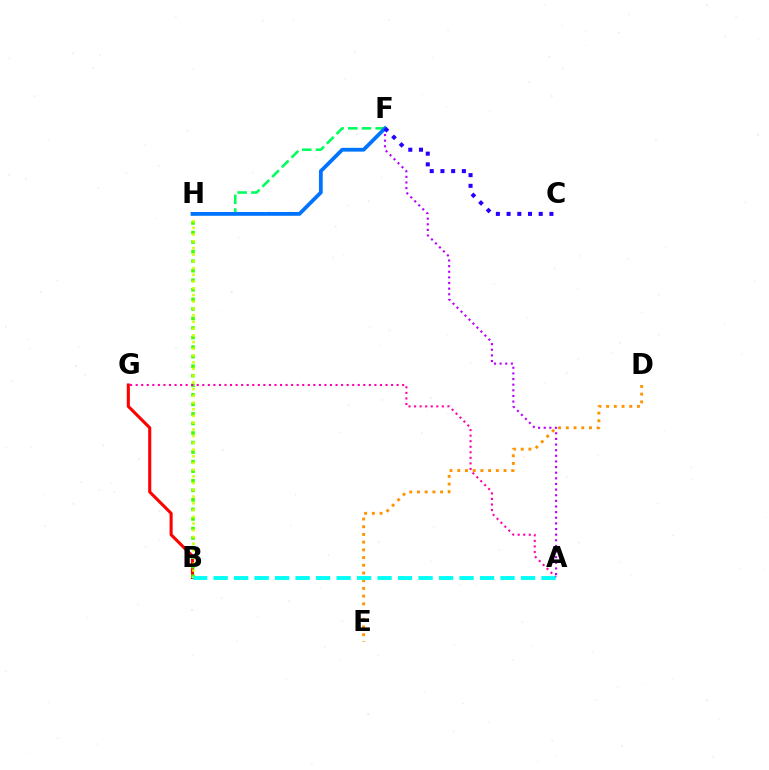{('B', 'G'): [{'color': '#ff0000', 'line_style': 'solid', 'thickness': 2.22}], ('A', 'F'): [{'color': '#b900ff', 'line_style': 'dotted', 'thickness': 1.53}], ('B', 'H'): [{'color': '#3dff00', 'line_style': 'dotted', 'thickness': 2.59}, {'color': '#d1ff00', 'line_style': 'dotted', 'thickness': 1.83}], ('F', 'H'): [{'color': '#00ff5c', 'line_style': 'dashed', 'thickness': 1.86}, {'color': '#0074ff', 'line_style': 'solid', 'thickness': 2.73}], ('D', 'E'): [{'color': '#ff9400', 'line_style': 'dotted', 'thickness': 2.1}], ('A', 'G'): [{'color': '#ff00ac', 'line_style': 'dotted', 'thickness': 1.51}], ('A', 'B'): [{'color': '#00fff6', 'line_style': 'dashed', 'thickness': 2.78}], ('C', 'F'): [{'color': '#2500ff', 'line_style': 'dotted', 'thickness': 2.91}]}